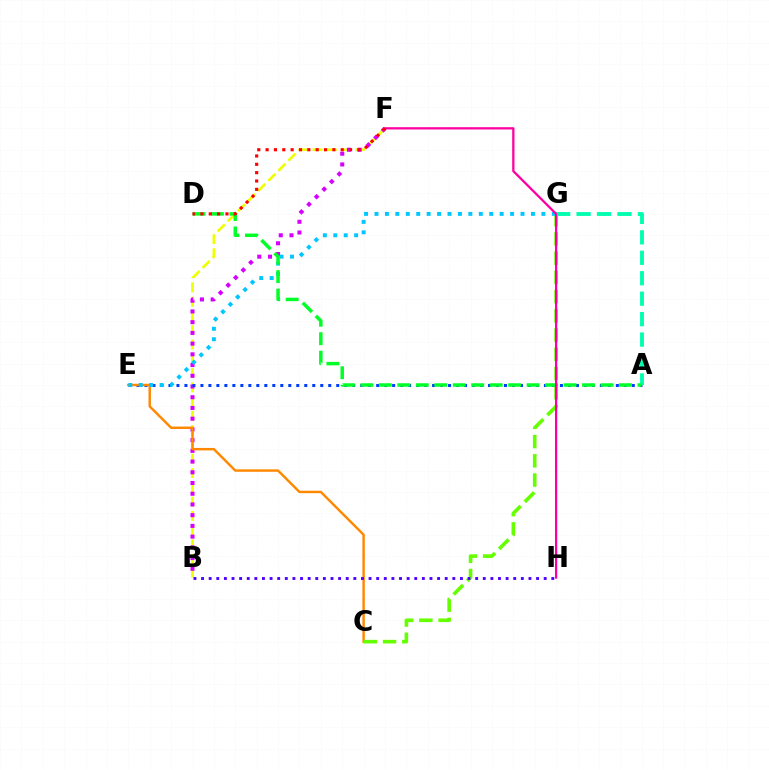{('B', 'F'): [{'color': '#eeff00', 'line_style': 'dashed', 'thickness': 1.94}, {'color': '#d600ff', 'line_style': 'dotted', 'thickness': 2.91}], ('A', 'E'): [{'color': '#003fff', 'line_style': 'dotted', 'thickness': 2.17}], ('C', 'E'): [{'color': '#ff8800', 'line_style': 'solid', 'thickness': 1.76}], ('A', 'G'): [{'color': '#00ffaf', 'line_style': 'dashed', 'thickness': 2.78}], ('C', 'G'): [{'color': '#66ff00', 'line_style': 'dashed', 'thickness': 2.61}], ('B', 'H'): [{'color': '#4f00ff', 'line_style': 'dotted', 'thickness': 2.07}], ('E', 'G'): [{'color': '#00c7ff', 'line_style': 'dotted', 'thickness': 2.83}], ('A', 'D'): [{'color': '#00ff27', 'line_style': 'dashed', 'thickness': 2.51}], ('F', 'H'): [{'color': '#ff00a0', 'line_style': 'solid', 'thickness': 1.64}], ('D', 'F'): [{'color': '#ff0000', 'line_style': 'dotted', 'thickness': 2.27}]}